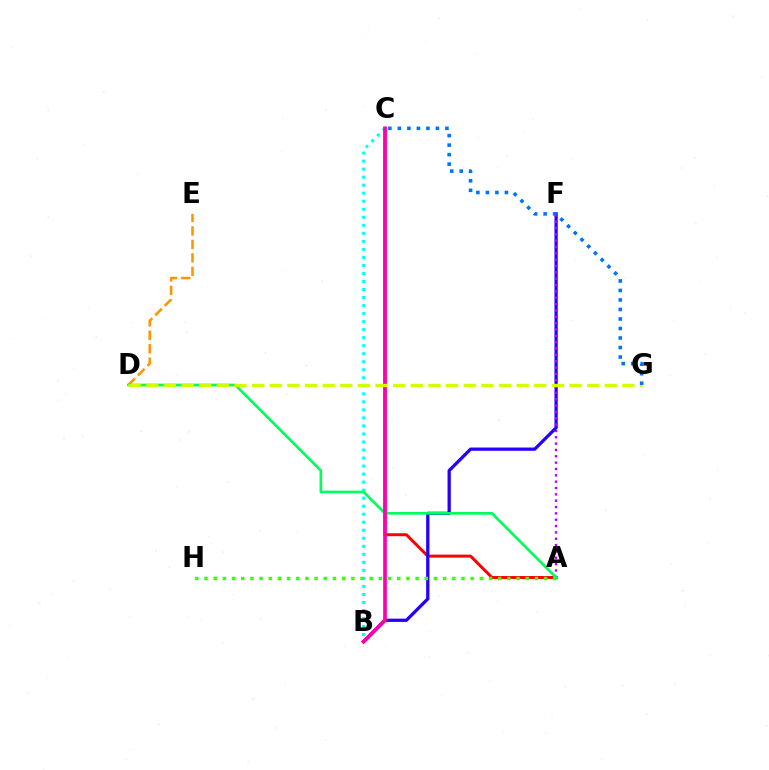{('D', 'E'): [{'color': '#ff9400', 'line_style': 'dashed', 'thickness': 1.83}], ('B', 'C'): [{'color': '#00fff6', 'line_style': 'dotted', 'thickness': 2.18}, {'color': '#ff00ac', 'line_style': 'solid', 'thickness': 2.63}], ('A', 'C'): [{'color': '#ff0000', 'line_style': 'solid', 'thickness': 2.13}], ('B', 'F'): [{'color': '#2500ff', 'line_style': 'solid', 'thickness': 2.35}], ('A', 'F'): [{'color': '#b900ff', 'line_style': 'dotted', 'thickness': 1.72}], ('A', 'H'): [{'color': '#3dff00', 'line_style': 'dotted', 'thickness': 2.49}], ('A', 'D'): [{'color': '#00ff5c', 'line_style': 'solid', 'thickness': 1.92}], ('D', 'G'): [{'color': '#d1ff00', 'line_style': 'dashed', 'thickness': 2.4}], ('C', 'G'): [{'color': '#0074ff', 'line_style': 'dotted', 'thickness': 2.58}]}